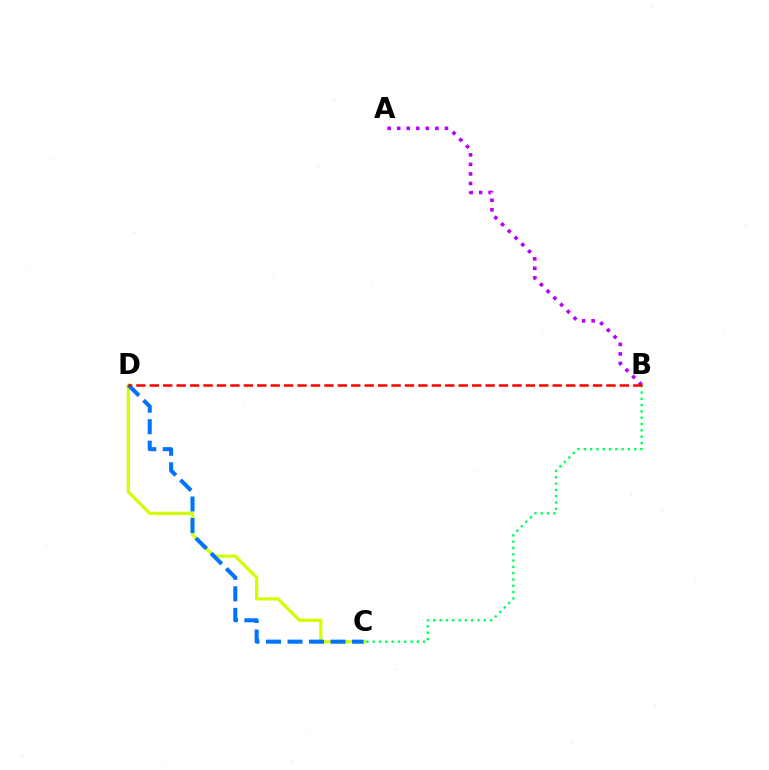{('A', 'B'): [{'color': '#b900ff', 'line_style': 'dotted', 'thickness': 2.59}], ('C', 'D'): [{'color': '#d1ff00', 'line_style': 'solid', 'thickness': 2.33}, {'color': '#0074ff', 'line_style': 'dashed', 'thickness': 2.92}], ('B', 'C'): [{'color': '#00ff5c', 'line_style': 'dotted', 'thickness': 1.71}], ('B', 'D'): [{'color': '#ff0000', 'line_style': 'dashed', 'thickness': 1.82}]}